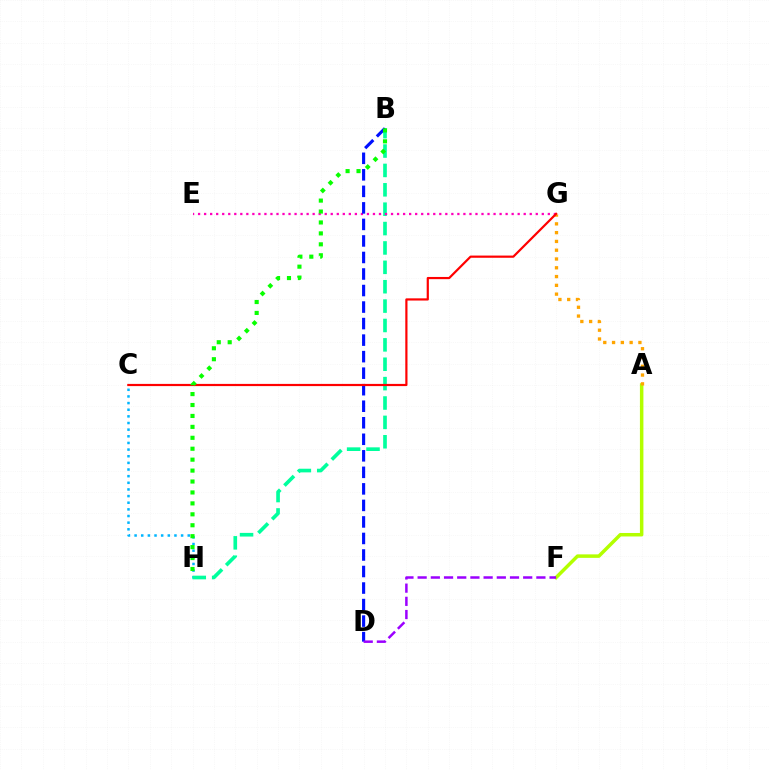{('C', 'H'): [{'color': '#00b5ff', 'line_style': 'dotted', 'thickness': 1.81}], ('B', 'H'): [{'color': '#00ff9d', 'line_style': 'dashed', 'thickness': 2.63}, {'color': '#08ff00', 'line_style': 'dotted', 'thickness': 2.97}], ('A', 'F'): [{'color': '#b3ff00', 'line_style': 'solid', 'thickness': 2.51}], ('E', 'G'): [{'color': '#ff00bd', 'line_style': 'dotted', 'thickness': 1.64}], ('B', 'D'): [{'color': '#0010ff', 'line_style': 'dashed', 'thickness': 2.25}], ('A', 'G'): [{'color': '#ffa500', 'line_style': 'dotted', 'thickness': 2.39}], ('C', 'G'): [{'color': '#ff0000', 'line_style': 'solid', 'thickness': 1.58}], ('D', 'F'): [{'color': '#9b00ff', 'line_style': 'dashed', 'thickness': 1.79}]}